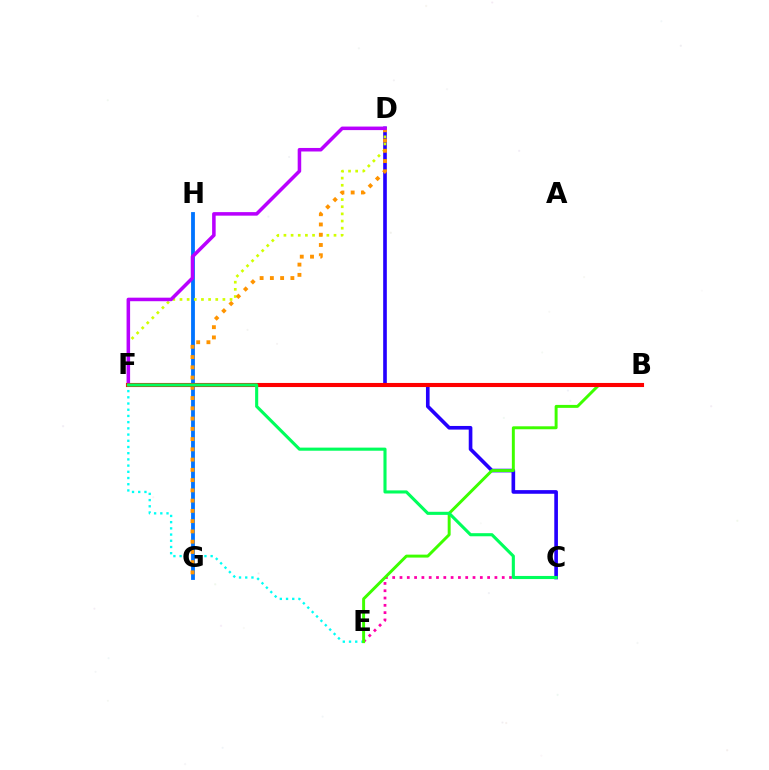{('E', 'F'): [{'color': '#00fff6', 'line_style': 'dotted', 'thickness': 1.69}], ('C', 'D'): [{'color': '#2500ff', 'line_style': 'solid', 'thickness': 2.62}], ('G', 'H'): [{'color': '#0074ff', 'line_style': 'solid', 'thickness': 2.74}], ('C', 'E'): [{'color': '#ff00ac', 'line_style': 'dotted', 'thickness': 1.98}], ('D', 'F'): [{'color': '#d1ff00', 'line_style': 'dotted', 'thickness': 1.94}, {'color': '#b900ff', 'line_style': 'solid', 'thickness': 2.55}], ('B', 'E'): [{'color': '#3dff00', 'line_style': 'solid', 'thickness': 2.12}], ('D', 'G'): [{'color': '#ff9400', 'line_style': 'dotted', 'thickness': 2.79}], ('B', 'F'): [{'color': '#ff0000', 'line_style': 'solid', 'thickness': 2.94}], ('C', 'F'): [{'color': '#00ff5c', 'line_style': 'solid', 'thickness': 2.23}]}